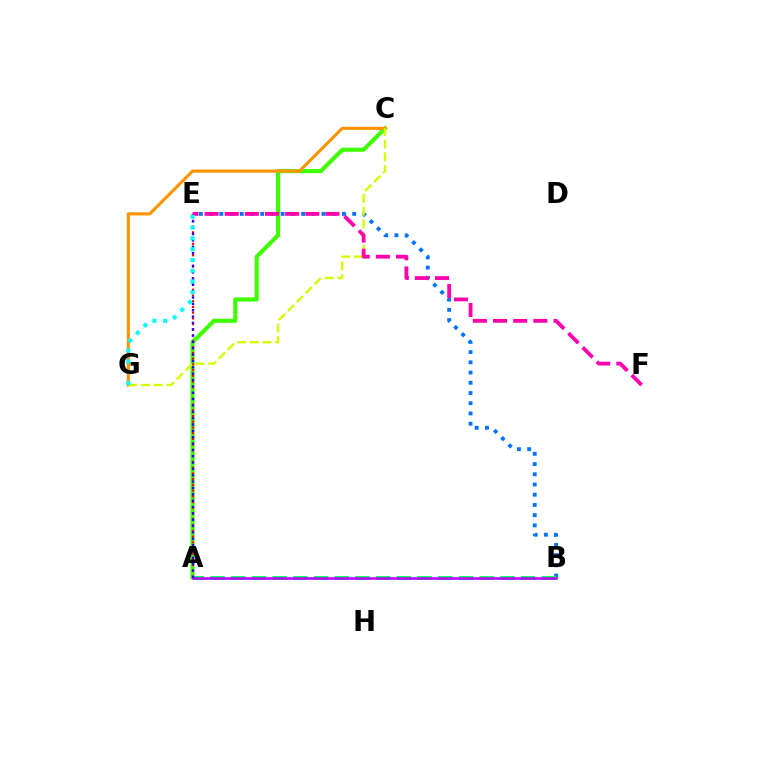{('A', 'C'): [{'color': '#3dff00', 'line_style': 'solid', 'thickness': 2.94}], ('B', 'E'): [{'color': '#0074ff', 'line_style': 'dotted', 'thickness': 2.78}], ('C', 'G'): [{'color': '#ff9400', 'line_style': 'solid', 'thickness': 2.25}, {'color': '#d1ff00', 'line_style': 'dashed', 'thickness': 1.72}], ('A', 'E'): [{'color': '#ff0000', 'line_style': 'dotted', 'thickness': 1.56}, {'color': '#2500ff', 'line_style': 'dotted', 'thickness': 1.72}], ('A', 'B'): [{'color': '#00ff5c', 'line_style': 'dashed', 'thickness': 2.81}, {'color': '#b900ff', 'line_style': 'solid', 'thickness': 1.83}], ('E', 'F'): [{'color': '#ff00ac', 'line_style': 'dashed', 'thickness': 2.74}], ('E', 'G'): [{'color': '#00fff6', 'line_style': 'dotted', 'thickness': 2.94}]}